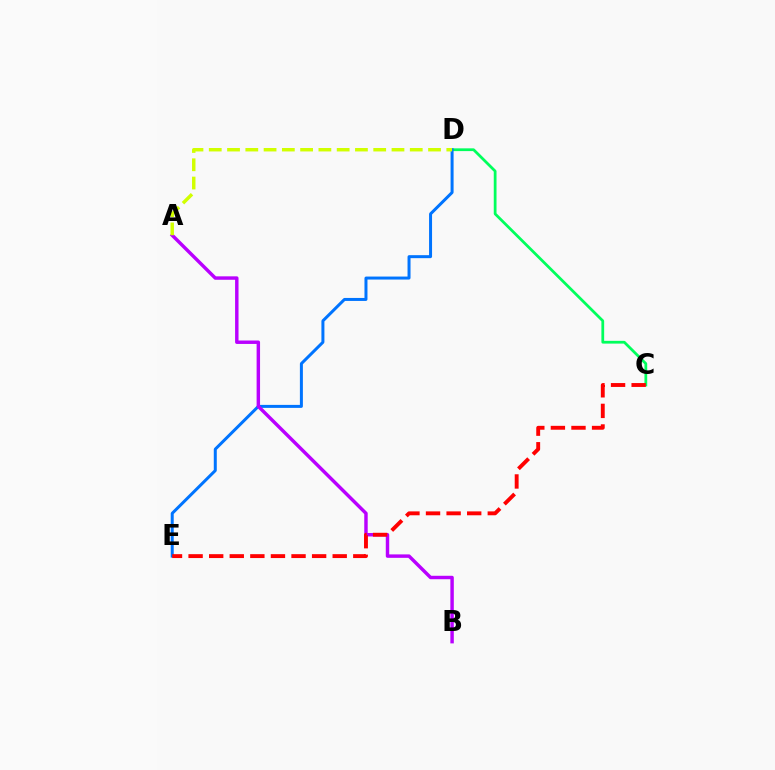{('C', 'D'): [{'color': '#00ff5c', 'line_style': 'solid', 'thickness': 1.99}], ('D', 'E'): [{'color': '#0074ff', 'line_style': 'solid', 'thickness': 2.16}], ('A', 'B'): [{'color': '#b900ff', 'line_style': 'solid', 'thickness': 2.48}], ('A', 'D'): [{'color': '#d1ff00', 'line_style': 'dashed', 'thickness': 2.48}], ('C', 'E'): [{'color': '#ff0000', 'line_style': 'dashed', 'thickness': 2.8}]}